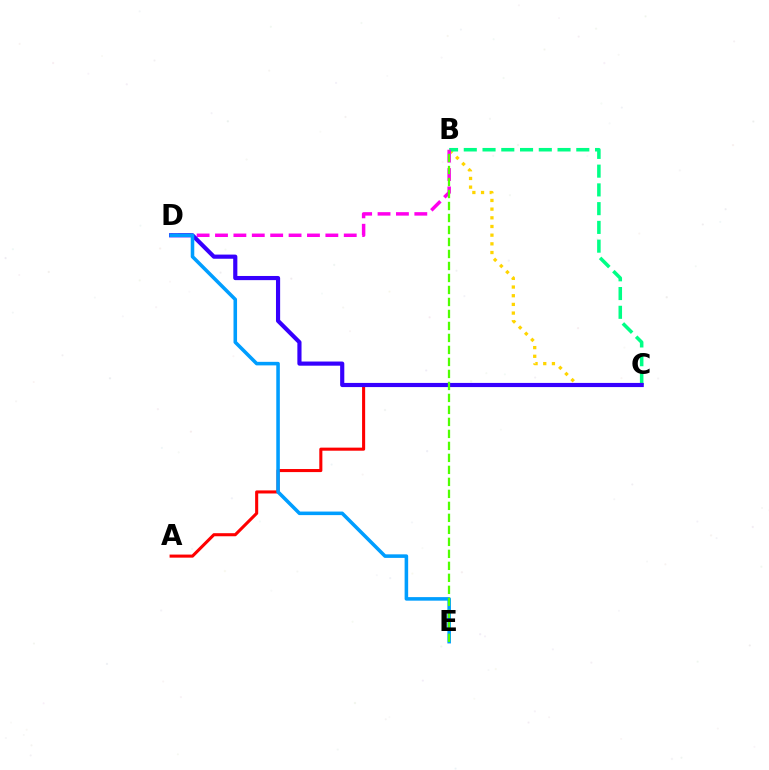{('A', 'C'): [{'color': '#ff0000', 'line_style': 'solid', 'thickness': 2.21}], ('B', 'C'): [{'color': '#ffd500', 'line_style': 'dotted', 'thickness': 2.36}, {'color': '#00ff86', 'line_style': 'dashed', 'thickness': 2.55}], ('B', 'D'): [{'color': '#ff00ed', 'line_style': 'dashed', 'thickness': 2.5}], ('C', 'D'): [{'color': '#3700ff', 'line_style': 'solid', 'thickness': 2.99}], ('D', 'E'): [{'color': '#009eff', 'line_style': 'solid', 'thickness': 2.56}], ('B', 'E'): [{'color': '#4fff00', 'line_style': 'dashed', 'thickness': 1.63}]}